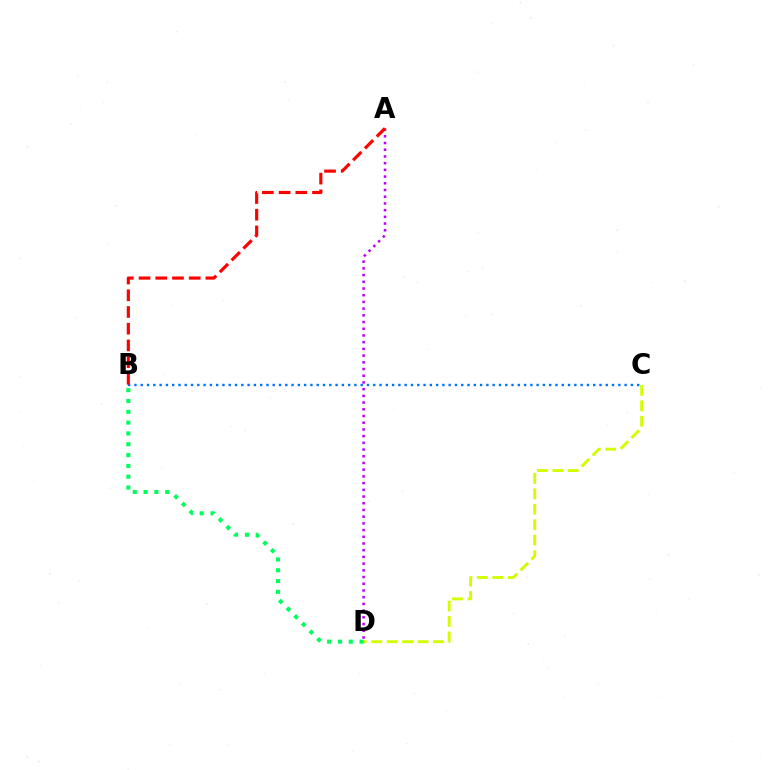{('B', 'D'): [{'color': '#00ff5c', 'line_style': 'dotted', 'thickness': 2.94}], ('B', 'C'): [{'color': '#0074ff', 'line_style': 'dotted', 'thickness': 1.71}], ('C', 'D'): [{'color': '#d1ff00', 'line_style': 'dashed', 'thickness': 2.1}], ('A', 'D'): [{'color': '#b900ff', 'line_style': 'dotted', 'thickness': 1.82}], ('A', 'B'): [{'color': '#ff0000', 'line_style': 'dashed', 'thickness': 2.27}]}